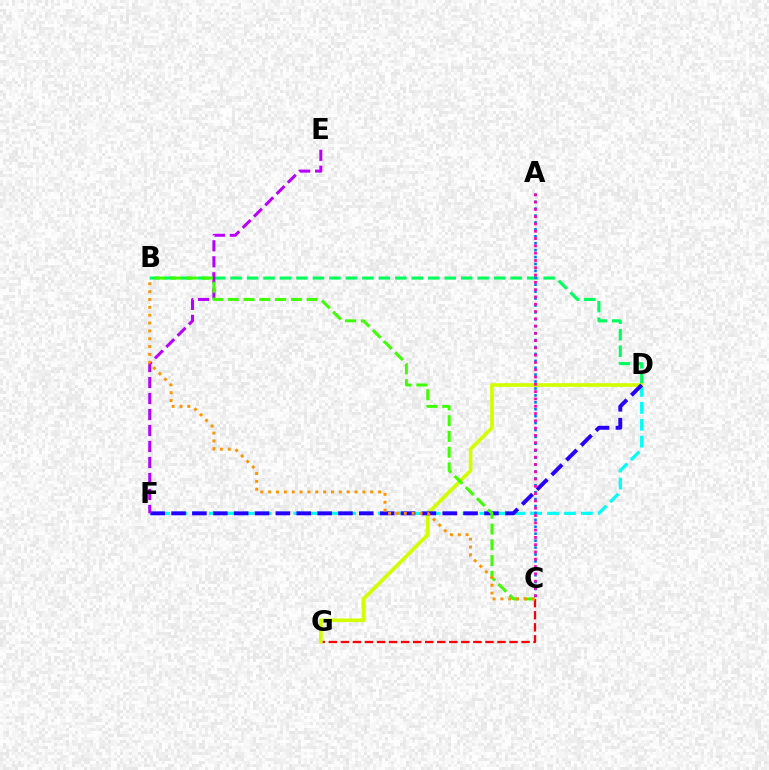{('D', 'F'): [{'color': '#00fff6', 'line_style': 'dashed', 'thickness': 2.3}, {'color': '#2500ff', 'line_style': 'dashed', 'thickness': 2.83}], ('B', 'D'): [{'color': '#00ff5c', 'line_style': 'dashed', 'thickness': 2.24}], ('C', 'G'): [{'color': '#ff0000', 'line_style': 'dashed', 'thickness': 1.64}], ('D', 'G'): [{'color': '#d1ff00', 'line_style': 'solid', 'thickness': 2.63}], ('E', 'F'): [{'color': '#b900ff', 'line_style': 'dashed', 'thickness': 2.17}], ('B', 'C'): [{'color': '#3dff00', 'line_style': 'dashed', 'thickness': 2.14}, {'color': '#ff9400', 'line_style': 'dotted', 'thickness': 2.13}], ('A', 'C'): [{'color': '#0074ff', 'line_style': 'dotted', 'thickness': 1.88}, {'color': '#ff00ac', 'line_style': 'dotted', 'thickness': 1.98}]}